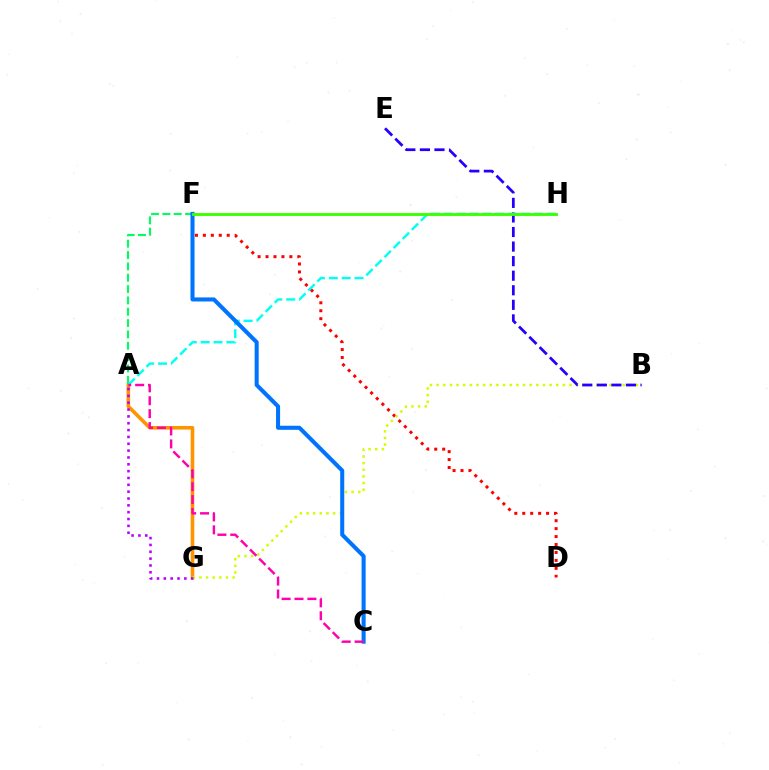{('D', 'F'): [{'color': '#ff0000', 'line_style': 'dotted', 'thickness': 2.16}], ('A', 'G'): [{'color': '#ff9400', 'line_style': 'solid', 'thickness': 2.6}, {'color': '#b900ff', 'line_style': 'dotted', 'thickness': 1.86}], ('B', 'G'): [{'color': '#d1ff00', 'line_style': 'dotted', 'thickness': 1.81}], ('B', 'E'): [{'color': '#2500ff', 'line_style': 'dashed', 'thickness': 1.98}], ('A', 'F'): [{'color': '#00ff5c', 'line_style': 'dashed', 'thickness': 1.54}], ('A', 'H'): [{'color': '#00fff6', 'line_style': 'dashed', 'thickness': 1.75}], ('C', 'F'): [{'color': '#0074ff', 'line_style': 'solid', 'thickness': 2.92}], ('F', 'H'): [{'color': '#3dff00', 'line_style': 'solid', 'thickness': 2.07}], ('A', 'C'): [{'color': '#ff00ac', 'line_style': 'dashed', 'thickness': 1.75}]}